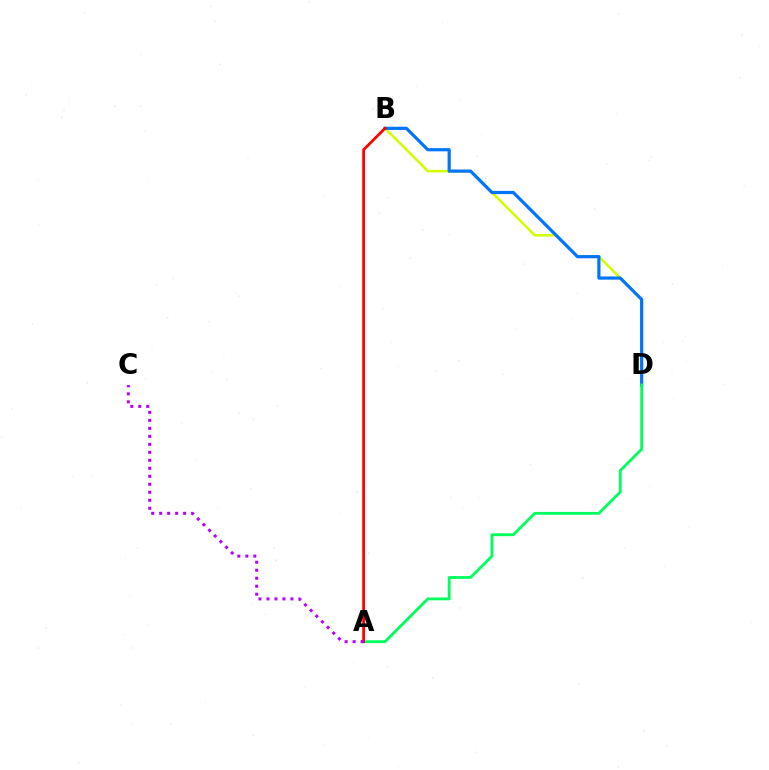{('B', 'D'): [{'color': '#d1ff00', 'line_style': 'solid', 'thickness': 1.82}, {'color': '#0074ff', 'line_style': 'solid', 'thickness': 2.3}], ('A', 'D'): [{'color': '#00ff5c', 'line_style': 'solid', 'thickness': 2.03}], ('A', 'B'): [{'color': '#ff0000', 'line_style': 'solid', 'thickness': 1.98}], ('A', 'C'): [{'color': '#b900ff', 'line_style': 'dotted', 'thickness': 2.17}]}